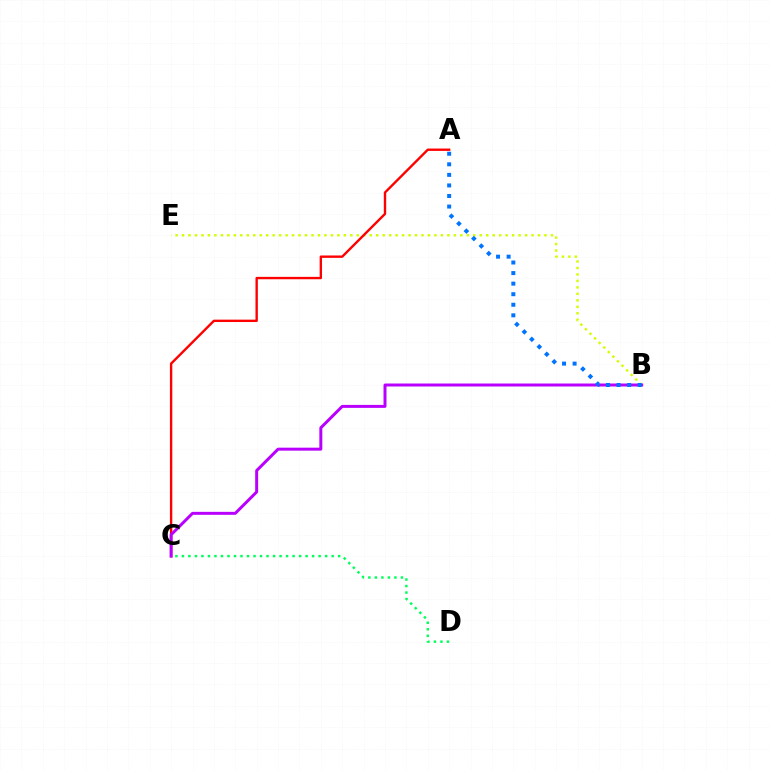{('B', 'E'): [{'color': '#d1ff00', 'line_style': 'dotted', 'thickness': 1.76}], ('A', 'C'): [{'color': '#ff0000', 'line_style': 'solid', 'thickness': 1.71}], ('C', 'D'): [{'color': '#00ff5c', 'line_style': 'dotted', 'thickness': 1.77}], ('B', 'C'): [{'color': '#b900ff', 'line_style': 'solid', 'thickness': 2.14}], ('A', 'B'): [{'color': '#0074ff', 'line_style': 'dotted', 'thickness': 2.87}]}